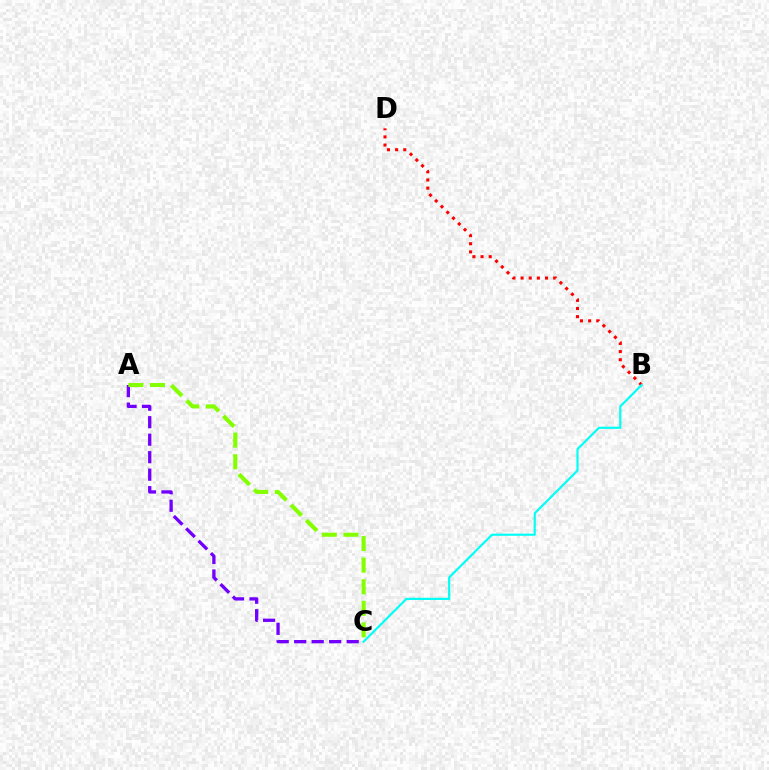{('B', 'D'): [{'color': '#ff0000', 'line_style': 'dotted', 'thickness': 2.21}], ('B', 'C'): [{'color': '#00fff6', 'line_style': 'solid', 'thickness': 1.57}], ('A', 'C'): [{'color': '#7200ff', 'line_style': 'dashed', 'thickness': 2.38}, {'color': '#84ff00', 'line_style': 'dashed', 'thickness': 2.93}]}